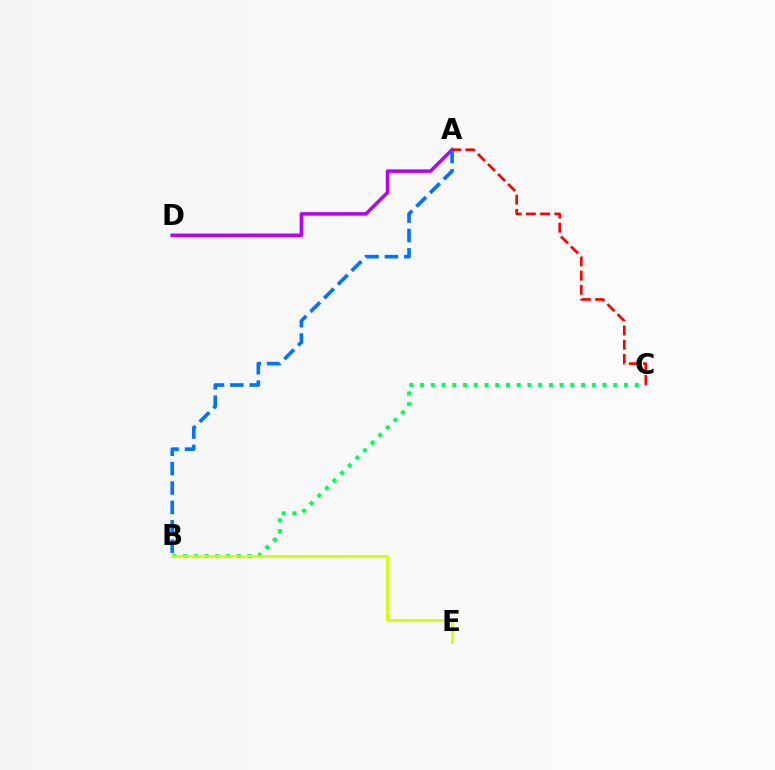{('A', 'D'): [{'color': '#b900ff', 'line_style': 'solid', 'thickness': 2.53}], ('A', 'B'): [{'color': '#0074ff', 'line_style': 'dashed', 'thickness': 2.63}], ('B', 'C'): [{'color': '#00ff5c', 'line_style': 'dotted', 'thickness': 2.92}], ('A', 'C'): [{'color': '#ff0000', 'line_style': 'dashed', 'thickness': 1.93}], ('B', 'E'): [{'color': '#d1ff00', 'line_style': 'solid', 'thickness': 2.0}]}